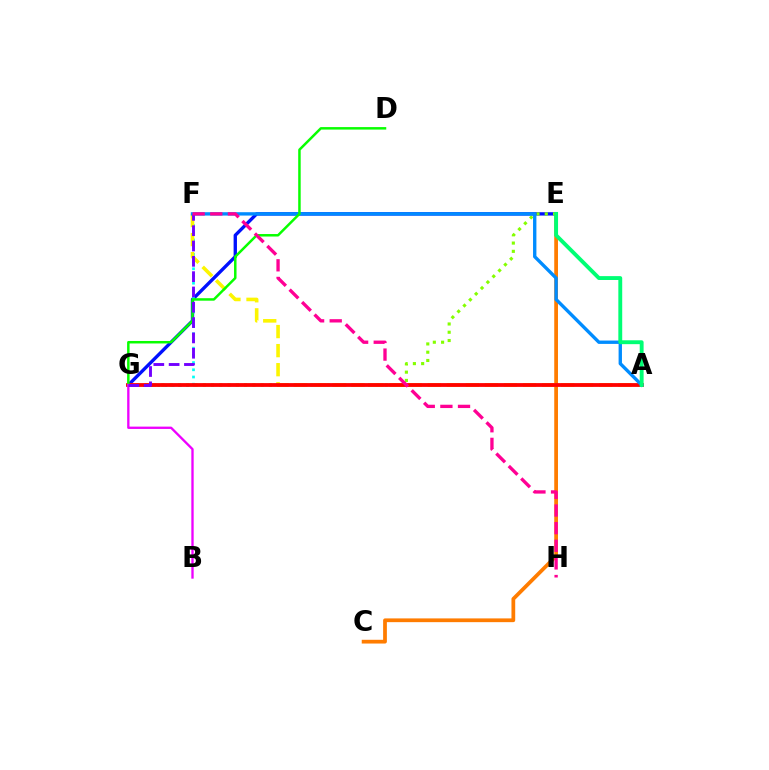{('E', 'G'): [{'color': '#0010ff', 'line_style': 'solid', 'thickness': 2.41}, {'color': '#84ff00', 'line_style': 'dotted', 'thickness': 2.25}], ('C', 'E'): [{'color': '#ff7c00', 'line_style': 'solid', 'thickness': 2.7}], ('F', 'G'): [{'color': '#00fff6', 'line_style': 'dotted', 'thickness': 1.96}, {'color': '#7200ff', 'line_style': 'dashed', 'thickness': 2.08}], ('A', 'F'): [{'color': '#fcf500', 'line_style': 'dashed', 'thickness': 2.59}, {'color': '#008cff', 'line_style': 'solid', 'thickness': 2.42}], ('A', 'G'): [{'color': '#ff0000', 'line_style': 'solid', 'thickness': 2.74}], ('D', 'G'): [{'color': '#08ff00', 'line_style': 'solid', 'thickness': 1.79}], ('B', 'G'): [{'color': '#ee00ff', 'line_style': 'solid', 'thickness': 1.68}], ('A', 'E'): [{'color': '#00ff74', 'line_style': 'solid', 'thickness': 2.79}], ('F', 'H'): [{'color': '#ff0094', 'line_style': 'dashed', 'thickness': 2.39}]}